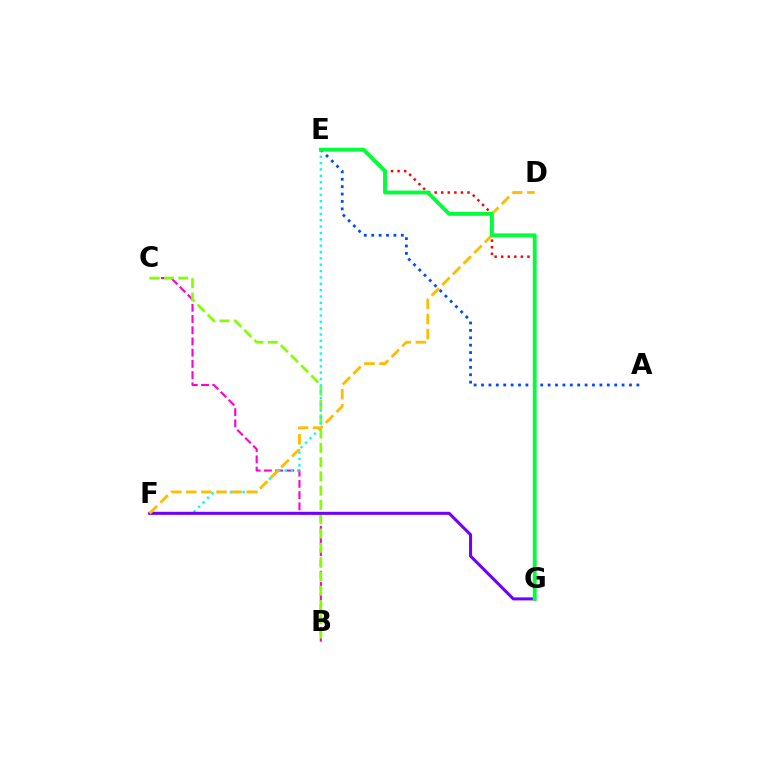{('B', 'C'): [{'color': '#ff00cf', 'line_style': 'dashed', 'thickness': 1.52}, {'color': '#84ff00', 'line_style': 'dashed', 'thickness': 1.94}], ('E', 'G'): [{'color': '#ff0000', 'line_style': 'dotted', 'thickness': 1.78}, {'color': '#00ff39', 'line_style': 'solid', 'thickness': 2.78}], ('E', 'F'): [{'color': '#00fff6', 'line_style': 'dotted', 'thickness': 1.73}], ('F', 'G'): [{'color': '#7200ff', 'line_style': 'solid', 'thickness': 2.19}], ('D', 'F'): [{'color': '#ffbd00', 'line_style': 'dashed', 'thickness': 2.05}], ('A', 'E'): [{'color': '#004bff', 'line_style': 'dotted', 'thickness': 2.01}]}